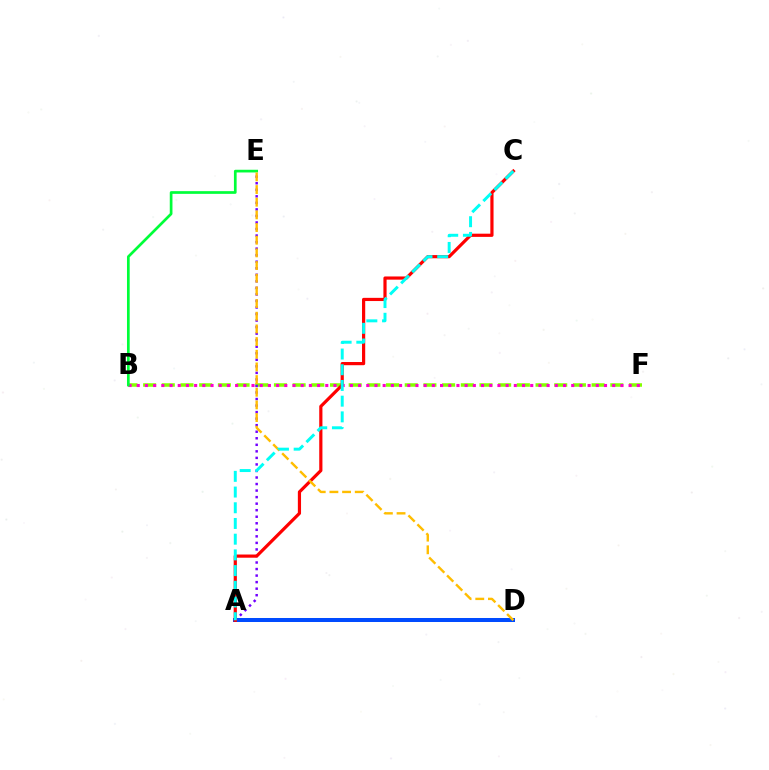{('B', 'F'): [{'color': '#84ff00', 'line_style': 'dashed', 'thickness': 2.54}, {'color': '#ff00cf', 'line_style': 'dotted', 'thickness': 2.23}], ('A', 'D'): [{'color': '#004bff', 'line_style': 'solid', 'thickness': 2.89}], ('A', 'E'): [{'color': '#7200ff', 'line_style': 'dotted', 'thickness': 1.78}], ('A', 'C'): [{'color': '#ff0000', 'line_style': 'solid', 'thickness': 2.3}, {'color': '#00fff6', 'line_style': 'dashed', 'thickness': 2.13}], ('B', 'E'): [{'color': '#00ff39', 'line_style': 'solid', 'thickness': 1.95}], ('D', 'E'): [{'color': '#ffbd00', 'line_style': 'dashed', 'thickness': 1.72}]}